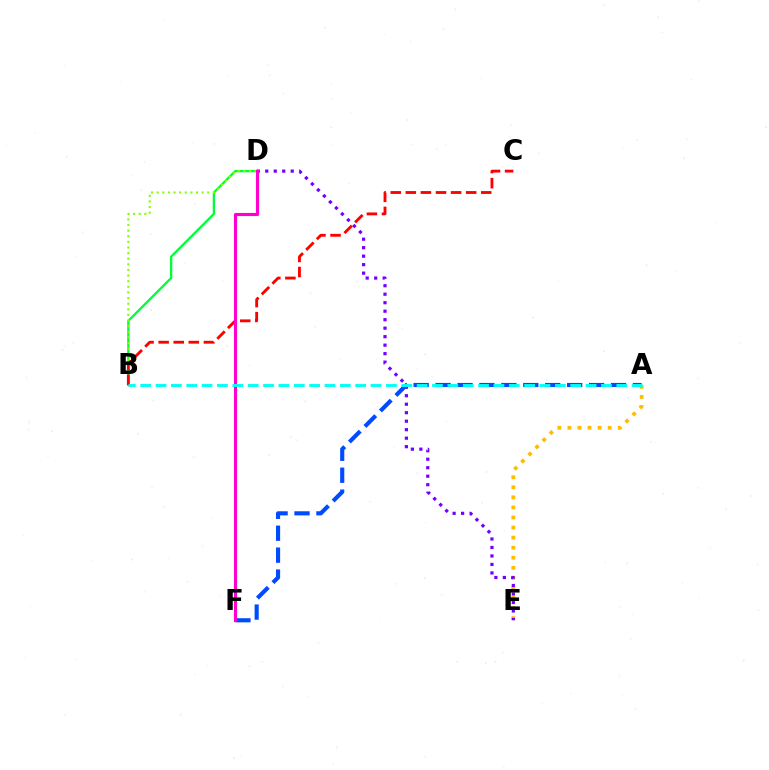{('A', 'E'): [{'color': '#ffbd00', 'line_style': 'dotted', 'thickness': 2.73}], ('B', 'D'): [{'color': '#00ff39', 'line_style': 'solid', 'thickness': 1.67}, {'color': '#84ff00', 'line_style': 'dotted', 'thickness': 1.53}], ('D', 'E'): [{'color': '#7200ff', 'line_style': 'dotted', 'thickness': 2.31}], ('A', 'F'): [{'color': '#004bff', 'line_style': 'dashed', 'thickness': 2.98}], ('B', 'C'): [{'color': '#ff0000', 'line_style': 'dashed', 'thickness': 2.05}], ('D', 'F'): [{'color': '#ff00cf', 'line_style': 'solid', 'thickness': 2.26}], ('A', 'B'): [{'color': '#00fff6', 'line_style': 'dashed', 'thickness': 2.09}]}